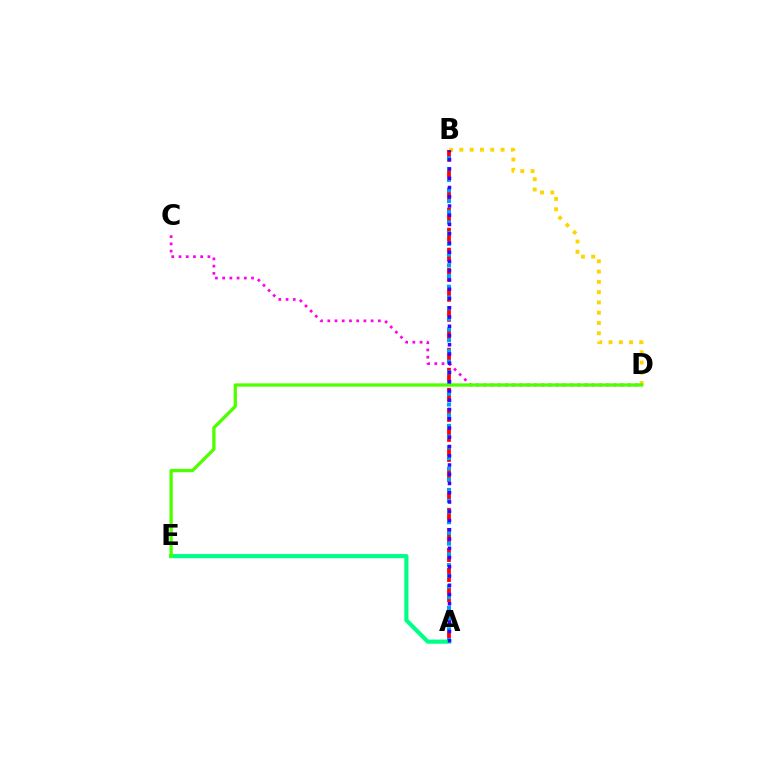{('B', 'D'): [{'color': '#ffd500', 'line_style': 'dotted', 'thickness': 2.79}], ('A', 'B'): [{'color': '#ff0000', 'line_style': 'dashed', 'thickness': 2.72}, {'color': '#009eff', 'line_style': 'dotted', 'thickness': 2.91}, {'color': '#3700ff', 'line_style': 'dotted', 'thickness': 2.51}], ('C', 'D'): [{'color': '#ff00ed', 'line_style': 'dotted', 'thickness': 1.96}], ('A', 'E'): [{'color': '#00ff86', 'line_style': 'solid', 'thickness': 2.98}], ('D', 'E'): [{'color': '#4fff00', 'line_style': 'solid', 'thickness': 2.37}]}